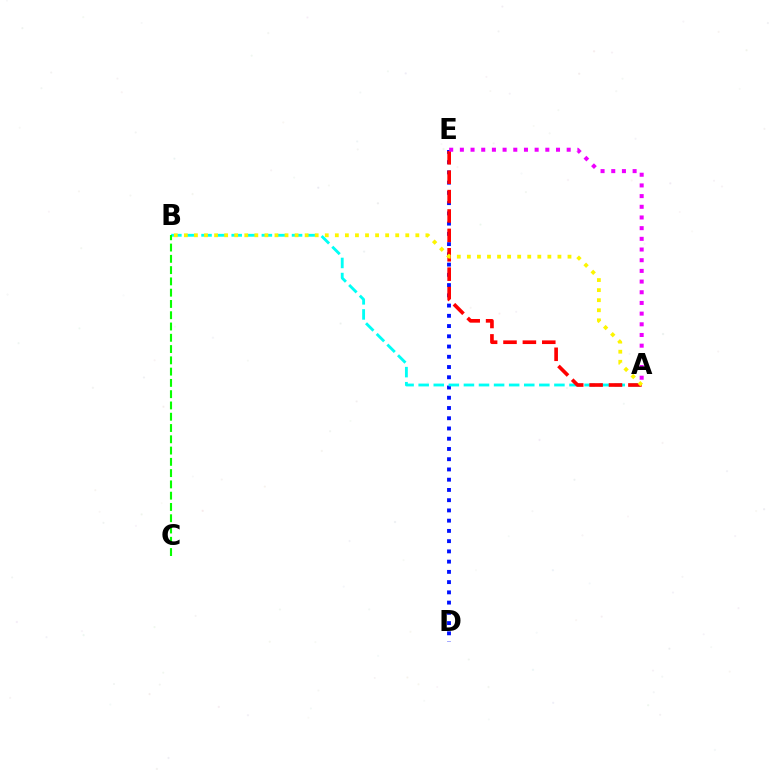{('D', 'E'): [{'color': '#0010ff', 'line_style': 'dotted', 'thickness': 2.78}], ('A', 'B'): [{'color': '#00fff6', 'line_style': 'dashed', 'thickness': 2.05}, {'color': '#fcf500', 'line_style': 'dotted', 'thickness': 2.73}], ('B', 'C'): [{'color': '#08ff00', 'line_style': 'dashed', 'thickness': 1.53}], ('A', 'E'): [{'color': '#ff0000', 'line_style': 'dashed', 'thickness': 2.63}, {'color': '#ee00ff', 'line_style': 'dotted', 'thickness': 2.9}]}